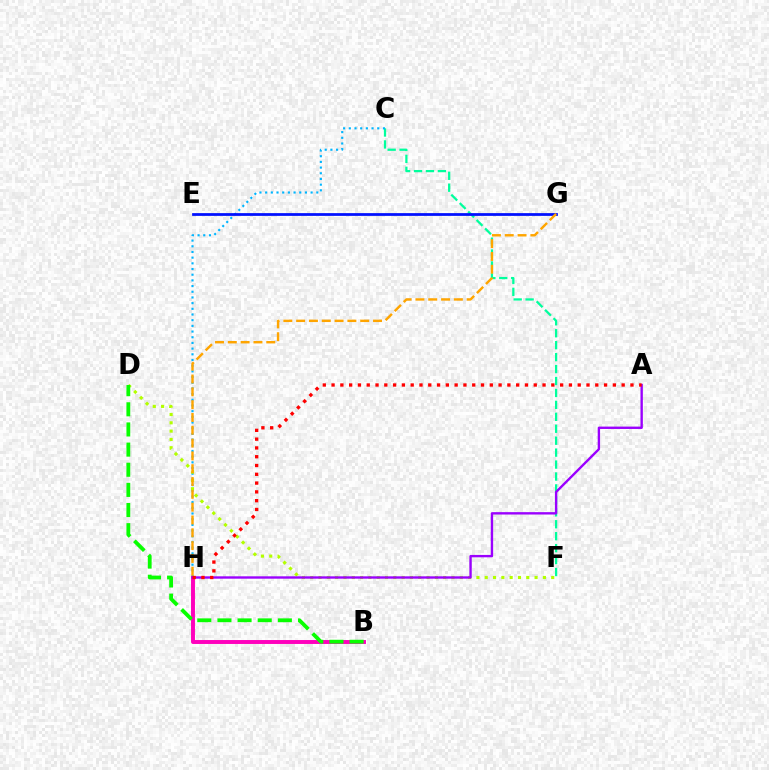{('C', 'F'): [{'color': '#00ff9d', 'line_style': 'dashed', 'thickness': 1.62}], ('C', 'H'): [{'color': '#00b5ff', 'line_style': 'dotted', 'thickness': 1.54}], ('E', 'G'): [{'color': '#0010ff', 'line_style': 'solid', 'thickness': 1.98}], ('D', 'F'): [{'color': '#b3ff00', 'line_style': 'dotted', 'thickness': 2.26}], ('G', 'H'): [{'color': '#ffa500', 'line_style': 'dashed', 'thickness': 1.74}], ('B', 'H'): [{'color': '#ff00bd', 'line_style': 'solid', 'thickness': 2.83}], ('A', 'H'): [{'color': '#9b00ff', 'line_style': 'solid', 'thickness': 1.71}, {'color': '#ff0000', 'line_style': 'dotted', 'thickness': 2.39}], ('B', 'D'): [{'color': '#08ff00', 'line_style': 'dashed', 'thickness': 2.74}]}